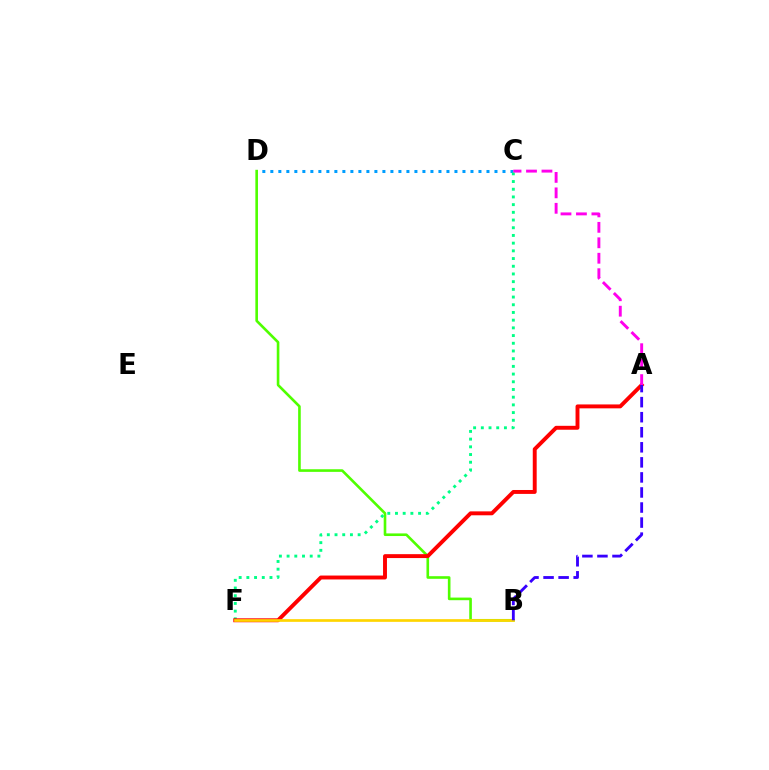{('B', 'D'): [{'color': '#4fff00', 'line_style': 'solid', 'thickness': 1.89}], ('C', 'D'): [{'color': '#009eff', 'line_style': 'dotted', 'thickness': 2.17}], ('C', 'F'): [{'color': '#00ff86', 'line_style': 'dotted', 'thickness': 2.09}], ('A', 'F'): [{'color': '#ff0000', 'line_style': 'solid', 'thickness': 2.82}], ('A', 'C'): [{'color': '#ff00ed', 'line_style': 'dashed', 'thickness': 2.1}], ('B', 'F'): [{'color': '#ffd500', 'line_style': 'solid', 'thickness': 1.94}], ('A', 'B'): [{'color': '#3700ff', 'line_style': 'dashed', 'thickness': 2.05}]}